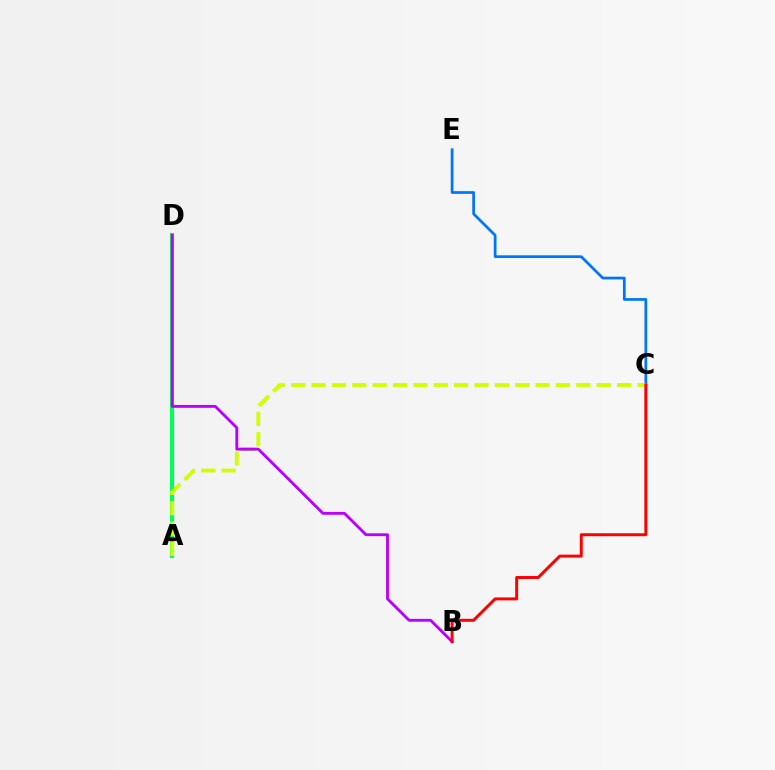{('A', 'D'): [{'color': '#00ff5c', 'line_style': 'solid', 'thickness': 2.98}], ('C', 'E'): [{'color': '#0074ff', 'line_style': 'solid', 'thickness': 1.96}], ('A', 'C'): [{'color': '#d1ff00', 'line_style': 'dashed', 'thickness': 2.77}], ('B', 'D'): [{'color': '#b900ff', 'line_style': 'solid', 'thickness': 2.05}], ('B', 'C'): [{'color': '#ff0000', 'line_style': 'solid', 'thickness': 2.14}]}